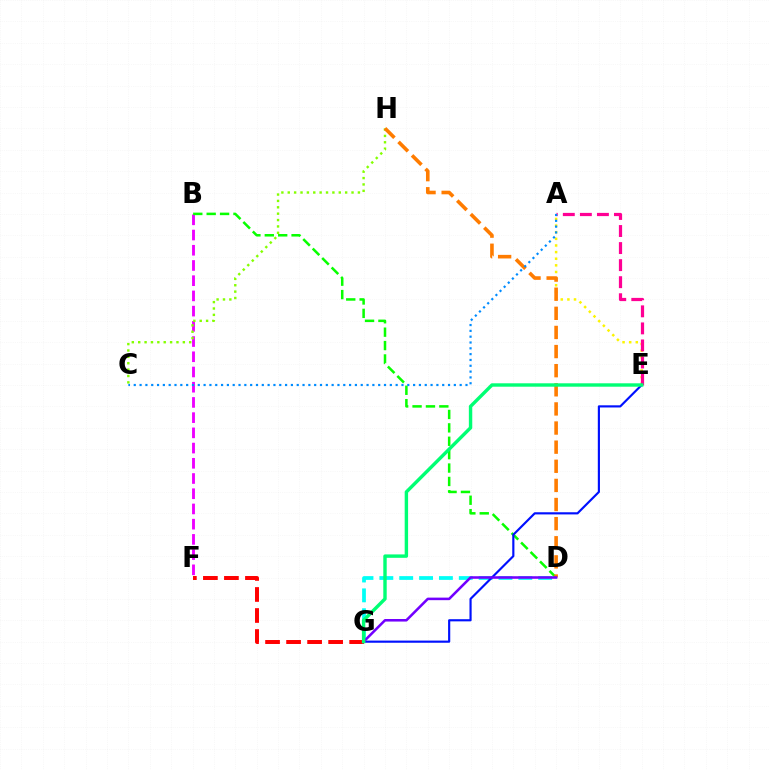{('F', 'G'): [{'color': '#ff0000', 'line_style': 'dashed', 'thickness': 2.86}], ('B', 'F'): [{'color': '#ee00ff', 'line_style': 'dashed', 'thickness': 2.07}], ('A', 'E'): [{'color': '#fcf500', 'line_style': 'dotted', 'thickness': 1.8}, {'color': '#ff0094', 'line_style': 'dashed', 'thickness': 2.32}], ('B', 'D'): [{'color': '#08ff00', 'line_style': 'dashed', 'thickness': 1.82}], ('D', 'G'): [{'color': '#00fff6', 'line_style': 'dashed', 'thickness': 2.7}, {'color': '#7200ff', 'line_style': 'solid', 'thickness': 1.84}], ('C', 'H'): [{'color': '#84ff00', 'line_style': 'dotted', 'thickness': 1.73}], ('D', 'H'): [{'color': '#ff7c00', 'line_style': 'dashed', 'thickness': 2.6}], ('E', 'G'): [{'color': '#0010ff', 'line_style': 'solid', 'thickness': 1.55}, {'color': '#00ff74', 'line_style': 'solid', 'thickness': 2.45}], ('A', 'C'): [{'color': '#008cff', 'line_style': 'dotted', 'thickness': 1.58}]}